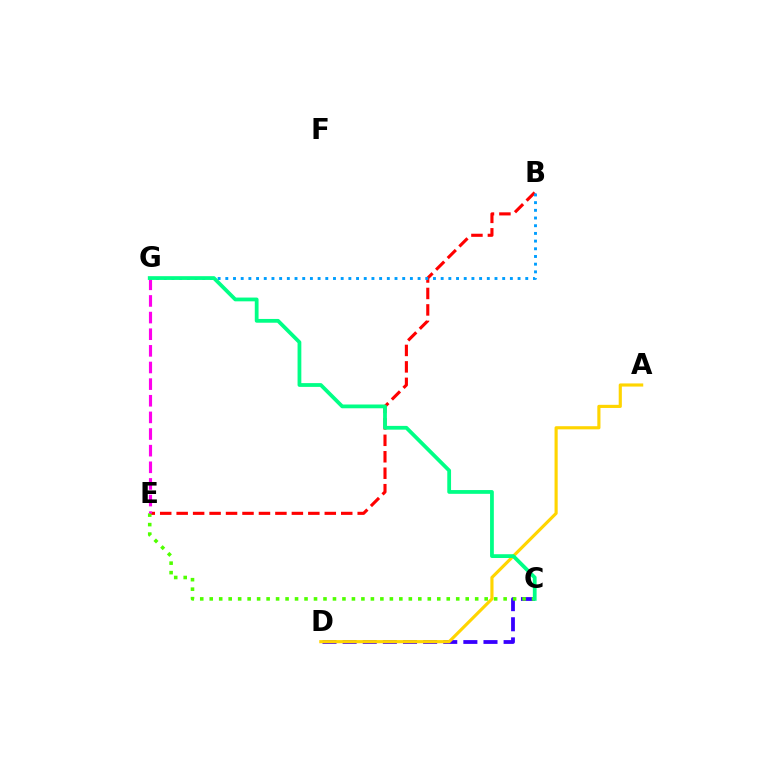{('C', 'D'): [{'color': '#3700ff', 'line_style': 'dashed', 'thickness': 2.73}], ('A', 'D'): [{'color': '#ffd500', 'line_style': 'solid', 'thickness': 2.26}], ('B', 'E'): [{'color': '#ff0000', 'line_style': 'dashed', 'thickness': 2.24}], ('B', 'G'): [{'color': '#009eff', 'line_style': 'dotted', 'thickness': 2.09}], ('C', 'E'): [{'color': '#4fff00', 'line_style': 'dotted', 'thickness': 2.58}], ('E', 'G'): [{'color': '#ff00ed', 'line_style': 'dashed', 'thickness': 2.26}], ('C', 'G'): [{'color': '#00ff86', 'line_style': 'solid', 'thickness': 2.72}]}